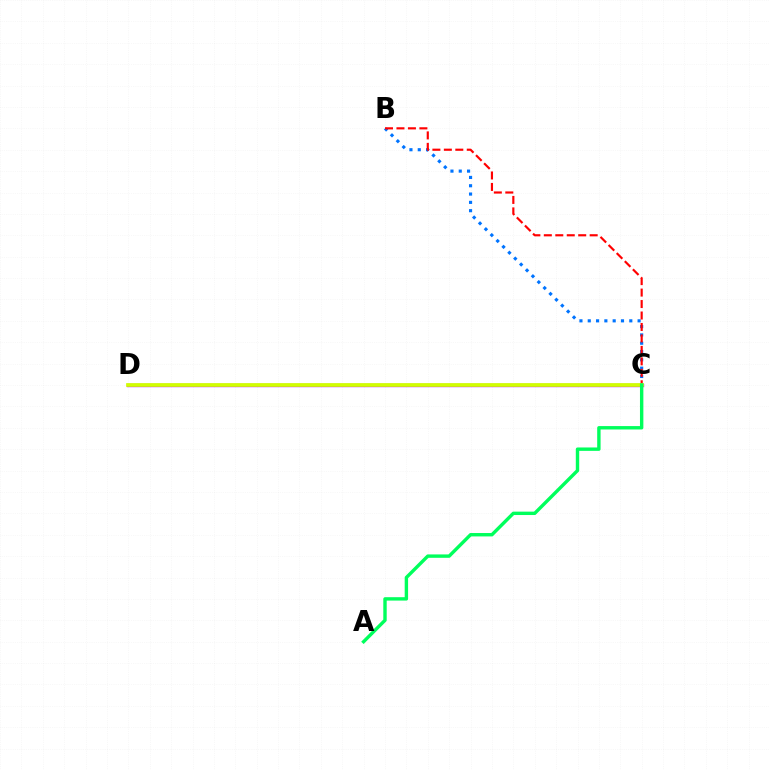{('B', 'C'): [{'color': '#0074ff', 'line_style': 'dotted', 'thickness': 2.26}, {'color': '#ff0000', 'line_style': 'dashed', 'thickness': 1.56}], ('C', 'D'): [{'color': '#b900ff', 'line_style': 'solid', 'thickness': 2.41}, {'color': '#d1ff00', 'line_style': 'solid', 'thickness': 2.67}], ('A', 'C'): [{'color': '#00ff5c', 'line_style': 'solid', 'thickness': 2.45}]}